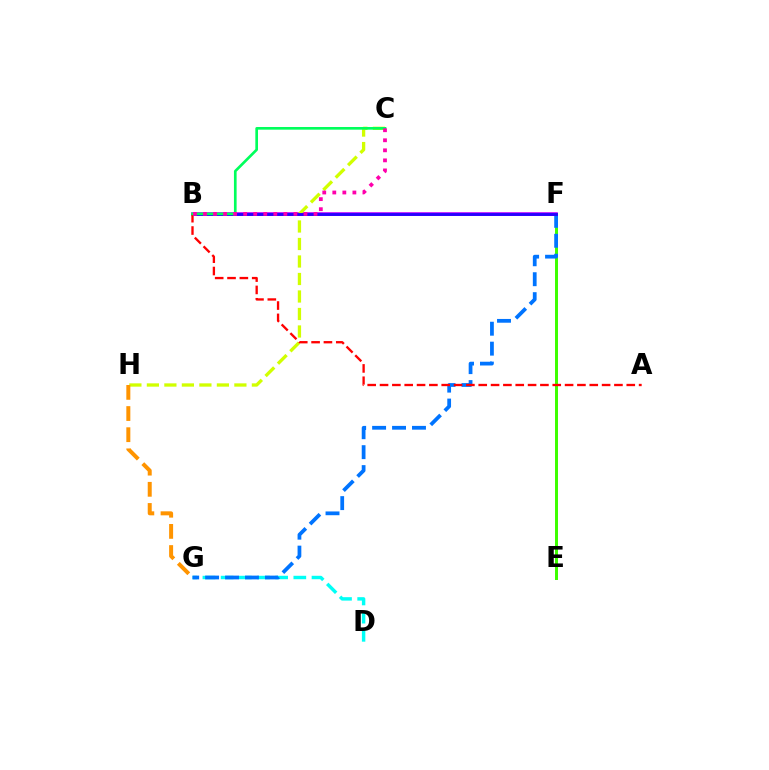{('B', 'F'): [{'color': '#b900ff', 'line_style': 'solid', 'thickness': 2.61}, {'color': '#2500ff', 'line_style': 'solid', 'thickness': 2.06}], ('C', 'H'): [{'color': '#d1ff00', 'line_style': 'dashed', 'thickness': 2.38}], ('D', 'G'): [{'color': '#00fff6', 'line_style': 'dashed', 'thickness': 2.47}], ('E', 'F'): [{'color': '#3dff00', 'line_style': 'solid', 'thickness': 2.15}], ('F', 'G'): [{'color': '#0074ff', 'line_style': 'dashed', 'thickness': 2.71}], ('G', 'H'): [{'color': '#ff9400', 'line_style': 'dashed', 'thickness': 2.87}], ('A', 'B'): [{'color': '#ff0000', 'line_style': 'dashed', 'thickness': 1.68}], ('B', 'C'): [{'color': '#00ff5c', 'line_style': 'solid', 'thickness': 1.92}, {'color': '#ff00ac', 'line_style': 'dotted', 'thickness': 2.73}]}